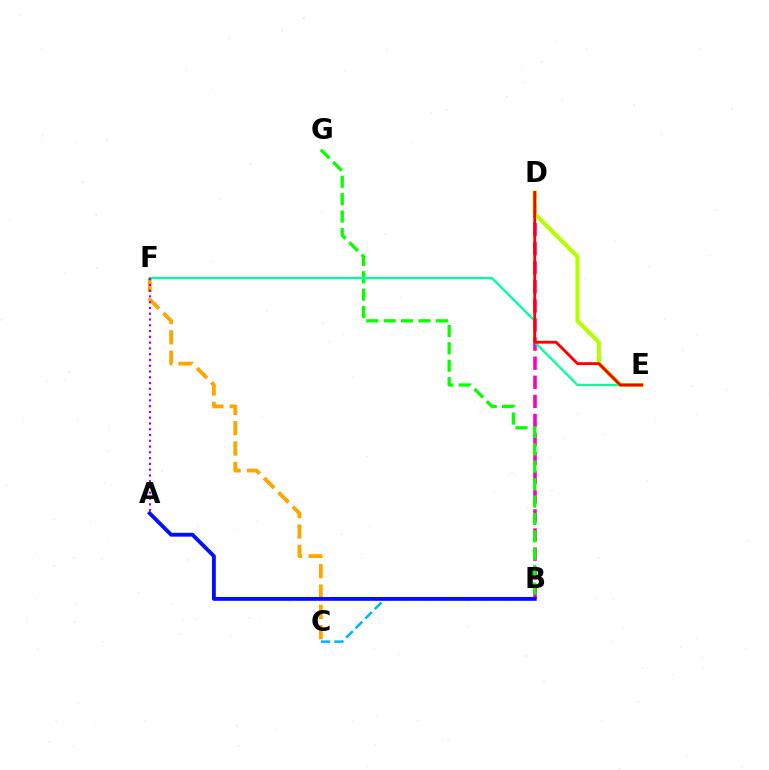{('C', 'F'): [{'color': '#ffa500', 'line_style': 'dashed', 'thickness': 2.76}], ('B', 'D'): [{'color': '#ff00bd', 'line_style': 'dashed', 'thickness': 2.59}], ('B', 'G'): [{'color': '#08ff00', 'line_style': 'dashed', 'thickness': 2.36}], ('B', 'C'): [{'color': '#00b5ff', 'line_style': 'dashed', 'thickness': 1.83}], ('A', 'B'): [{'color': '#0010ff', 'line_style': 'solid', 'thickness': 2.77}], ('E', 'F'): [{'color': '#00ff9d', 'line_style': 'solid', 'thickness': 1.63}], ('D', 'E'): [{'color': '#b3ff00', 'line_style': 'solid', 'thickness': 2.96}, {'color': '#ff0000', 'line_style': 'solid', 'thickness': 2.05}], ('A', 'F'): [{'color': '#9b00ff', 'line_style': 'dotted', 'thickness': 1.57}]}